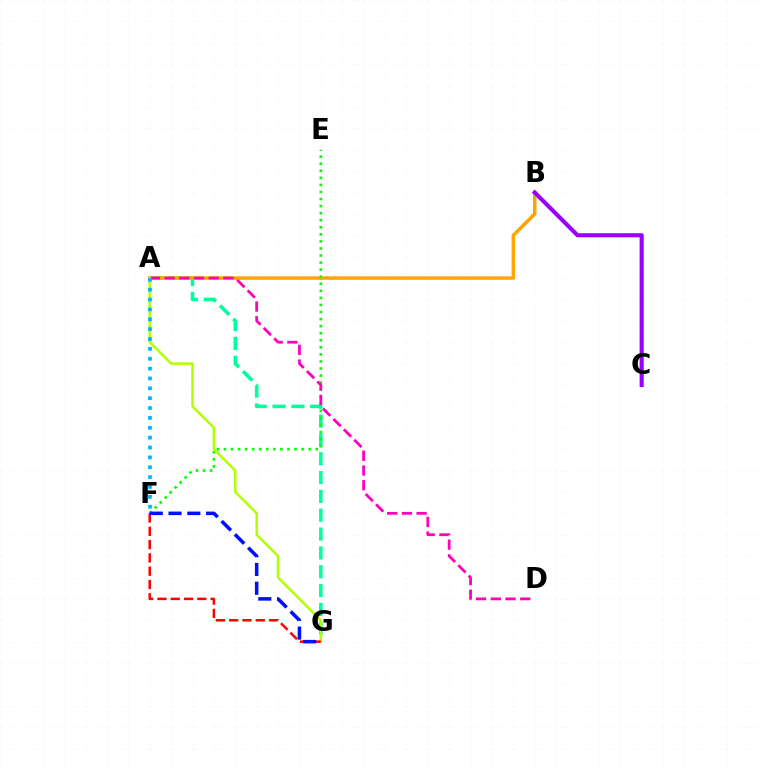{('A', 'G'): [{'color': '#00ff9d', 'line_style': 'dashed', 'thickness': 2.56}, {'color': '#b3ff00', 'line_style': 'solid', 'thickness': 1.8}], ('A', 'B'): [{'color': '#ffa500', 'line_style': 'solid', 'thickness': 2.52}], ('E', 'F'): [{'color': '#08ff00', 'line_style': 'dotted', 'thickness': 1.92}], ('A', 'D'): [{'color': '#ff00bd', 'line_style': 'dashed', 'thickness': 2.0}], ('A', 'F'): [{'color': '#00b5ff', 'line_style': 'dotted', 'thickness': 2.68}], ('F', 'G'): [{'color': '#ff0000', 'line_style': 'dashed', 'thickness': 1.81}, {'color': '#0010ff', 'line_style': 'dashed', 'thickness': 2.55}], ('B', 'C'): [{'color': '#9b00ff', 'line_style': 'solid', 'thickness': 2.97}]}